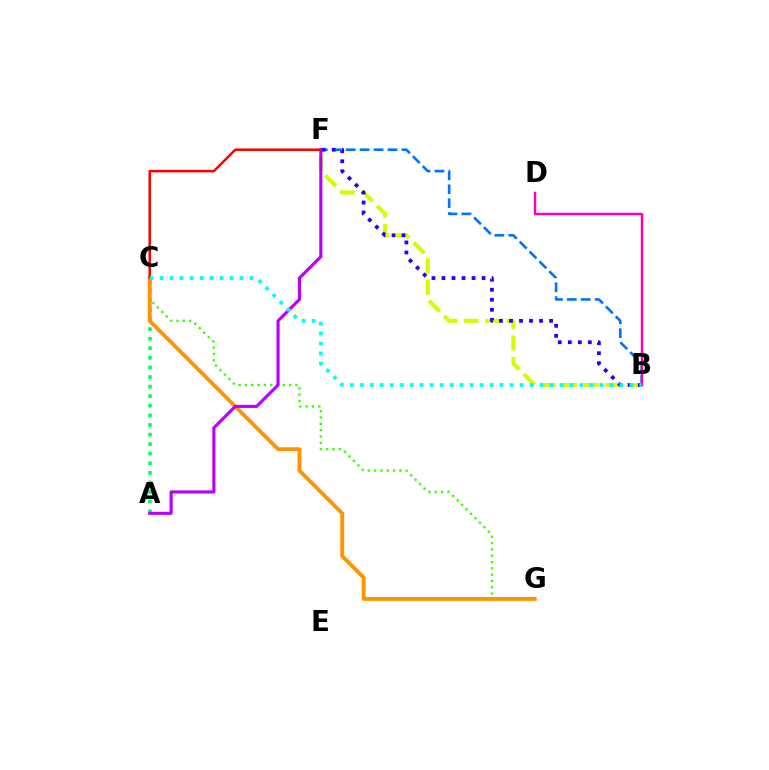{('B', 'F'): [{'color': '#d1ff00', 'line_style': 'dashed', 'thickness': 2.92}, {'color': '#0074ff', 'line_style': 'dashed', 'thickness': 1.89}, {'color': '#2500ff', 'line_style': 'dotted', 'thickness': 2.72}], ('C', 'G'): [{'color': '#3dff00', 'line_style': 'dotted', 'thickness': 1.72}, {'color': '#ff9400', 'line_style': 'solid', 'thickness': 2.78}], ('A', 'C'): [{'color': '#00ff5c', 'line_style': 'dotted', 'thickness': 2.6}], ('A', 'F'): [{'color': '#b900ff', 'line_style': 'solid', 'thickness': 2.24}], ('C', 'F'): [{'color': '#ff0000', 'line_style': 'solid', 'thickness': 1.82}], ('B', 'D'): [{'color': '#ff00ac', 'line_style': 'solid', 'thickness': 1.76}], ('B', 'C'): [{'color': '#00fff6', 'line_style': 'dotted', 'thickness': 2.71}]}